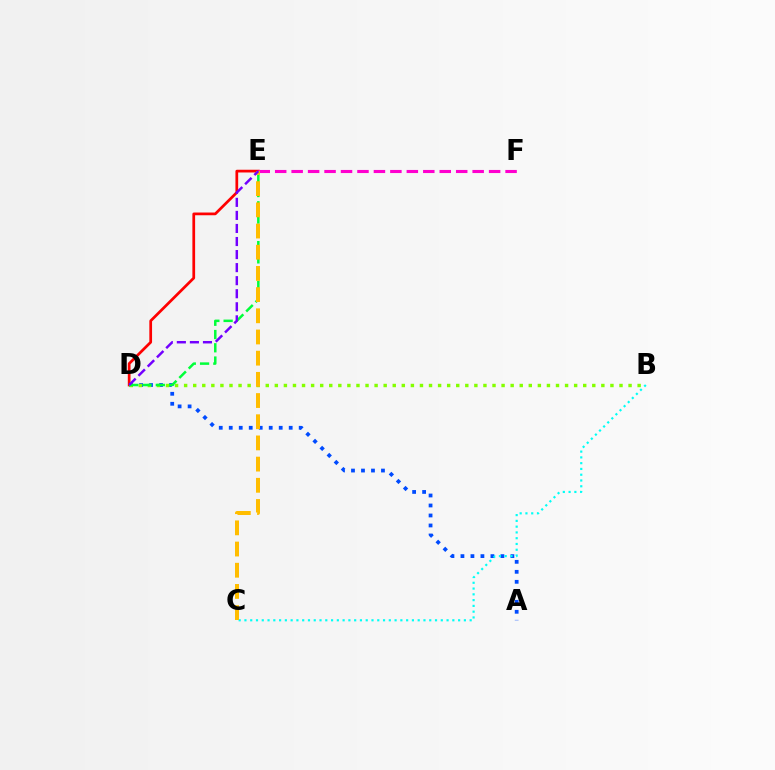{('D', 'E'): [{'color': '#ff0000', 'line_style': 'solid', 'thickness': 1.96}, {'color': '#00ff39', 'line_style': 'dashed', 'thickness': 1.8}, {'color': '#7200ff', 'line_style': 'dashed', 'thickness': 1.77}], ('A', 'D'): [{'color': '#004bff', 'line_style': 'dotted', 'thickness': 2.71}], ('B', 'D'): [{'color': '#84ff00', 'line_style': 'dotted', 'thickness': 2.46}], ('B', 'C'): [{'color': '#00fff6', 'line_style': 'dotted', 'thickness': 1.57}], ('E', 'F'): [{'color': '#ff00cf', 'line_style': 'dashed', 'thickness': 2.24}], ('C', 'E'): [{'color': '#ffbd00', 'line_style': 'dashed', 'thickness': 2.88}]}